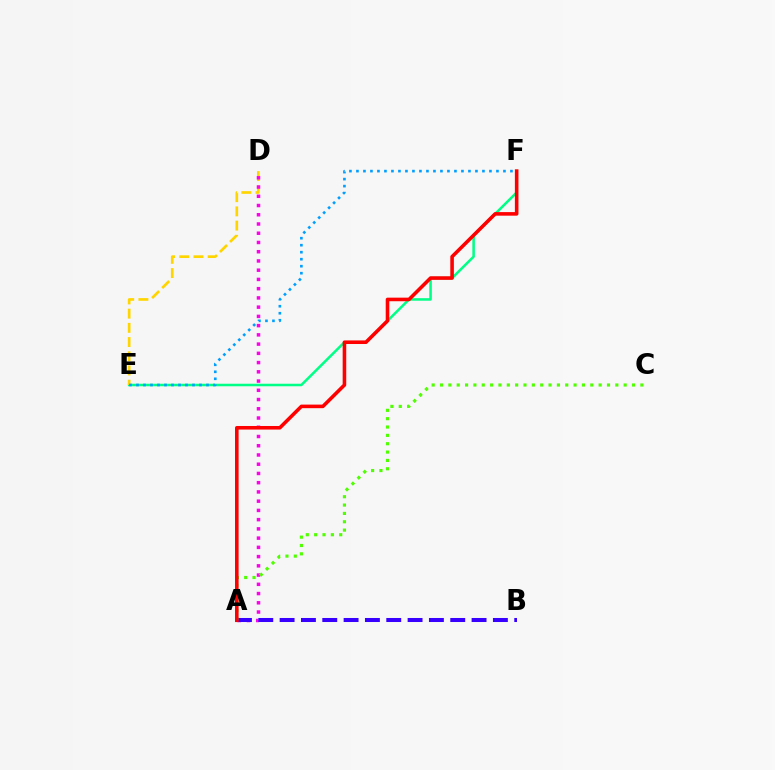{('E', 'F'): [{'color': '#00ff86', 'line_style': 'solid', 'thickness': 1.83}, {'color': '#009eff', 'line_style': 'dotted', 'thickness': 1.9}], ('D', 'E'): [{'color': '#ffd500', 'line_style': 'dashed', 'thickness': 1.93}], ('A', 'D'): [{'color': '#ff00ed', 'line_style': 'dotted', 'thickness': 2.51}], ('A', 'B'): [{'color': '#3700ff', 'line_style': 'dashed', 'thickness': 2.9}], ('A', 'C'): [{'color': '#4fff00', 'line_style': 'dotted', 'thickness': 2.27}], ('A', 'F'): [{'color': '#ff0000', 'line_style': 'solid', 'thickness': 2.58}]}